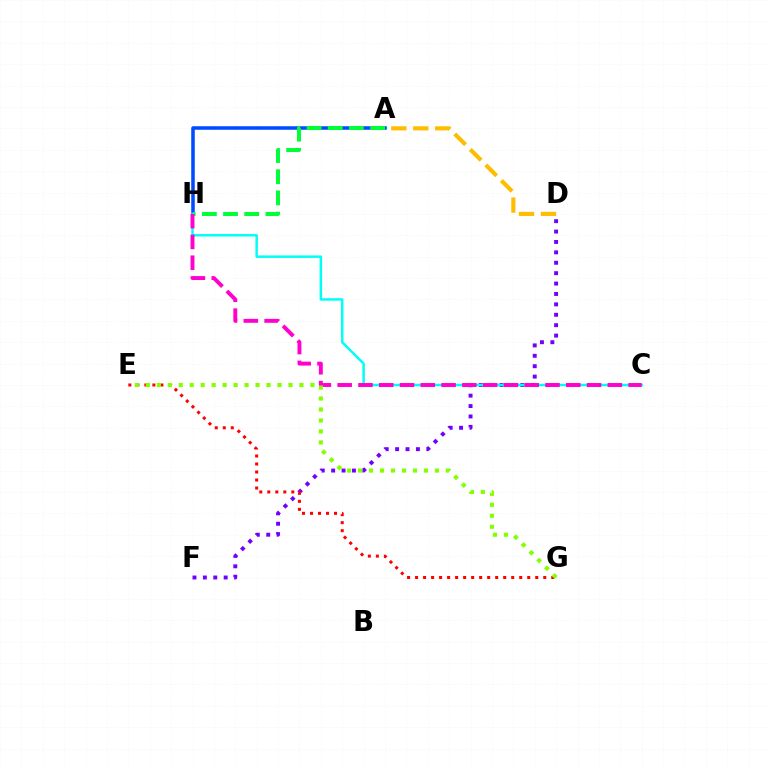{('A', 'H'): [{'color': '#004bff', 'line_style': 'solid', 'thickness': 2.55}, {'color': '#00ff39', 'line_style': 'dashed', 'thickness': 2.88}], ('A', 'D'): [{'color': '#ffbd00', 'line_style': 'dashed', 'thickness': 2.98}], ('D', 'F'): [{'color': '#7200ff', 'line_style': 'dotted', 'thickness': 2.83}], ('E', 'G'): [{'color': '#ff0000', 'line_style': 'dotted', 'thickness': 2.18}, {'color': '#84ff00', 'line_style': 'dotted', 'thickness': 2.98}], ('C', 'H'): [{'color': '#00fff6', 'line_style': 'solid', 'thickness': 1.79}, {'color': '#ff00cf', 'line_style': 'dashed', 'thickness': 2.82}]}